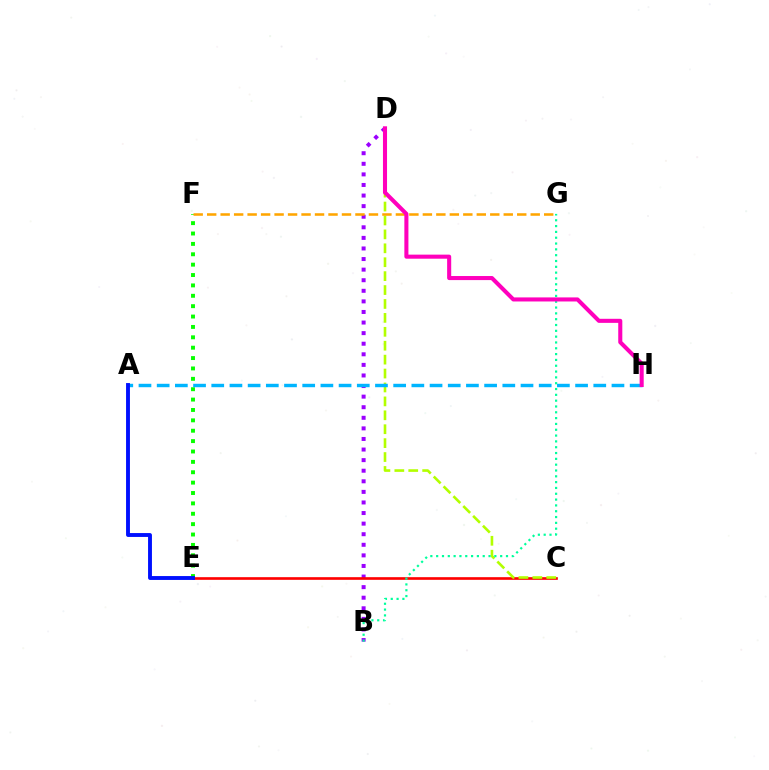{('B', 'D'): [{'color': '#9b00ff', 'line_style': 'dotted', 'thickness': 2.88}], ('E', 'F'): [{'color': '#08ff00', 'line_style': 'dotted', 'thickness': 2.82}], ('C', 'E'): [{'color': '#ff0000', 'line_style': 'solid', 'thickness': 1.91}], ('C', 'D'): [{'color': '#b3ff00', 'line_style': 'dashed', 'thickness': 1.89}], ('B', 'G'): [{'color': '#00ff9d', 'line_style': 'dotted', 'thickness': 1.58}], ('F', 'G'): [{'color': '#ffa500', 'line_style': 'dashed', 'thickness': 1.83}], ('A', 'H'): [{'color': '#00b5ff', 'line_style': 'dashed', 'thickness': 2.47}], ('D', 'H'): [{'color': '#ff00bd', 'line_style': 'solid', 'thickness': 2.93}], ('A', 'E'): [{'color': '#0010ff', 'line_style': 'solid', 'thickness': 2.79}]}